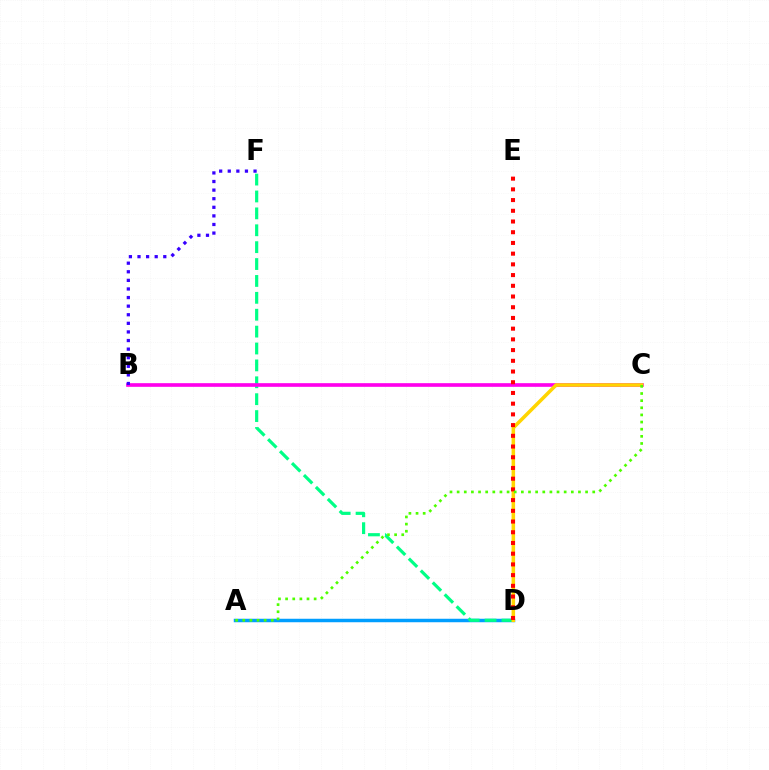{('A', 'D'): [{'color': '#009eff', 'line_style': 'solid', 'thickness': 2.5}], ('D', 'F'): [{'color': '#00ff86', 'line_style': 'dashed', 'thickness': 2.29}], ('B', 'C'): [{'color': '#ff00ed', 'line_style': 'solid', 'thickness': 2.63}], ('C', 'D'): [{'color': '#ffd500', 'line_style': 'solid', 'thickness': 2.55}], ('D', 'E'): [{'color': '#ff0000', 'line_style': 'dotted', 'thickness': 2.91}], ('A', 'C'): [{'color': '#4fff00', 'line_style': 'dotted', 'thickness': 1.94}], ('B', 'F'): [{'color': '#3700ff', 'line_style': 'dotted', 'thickness': 2.33}]}